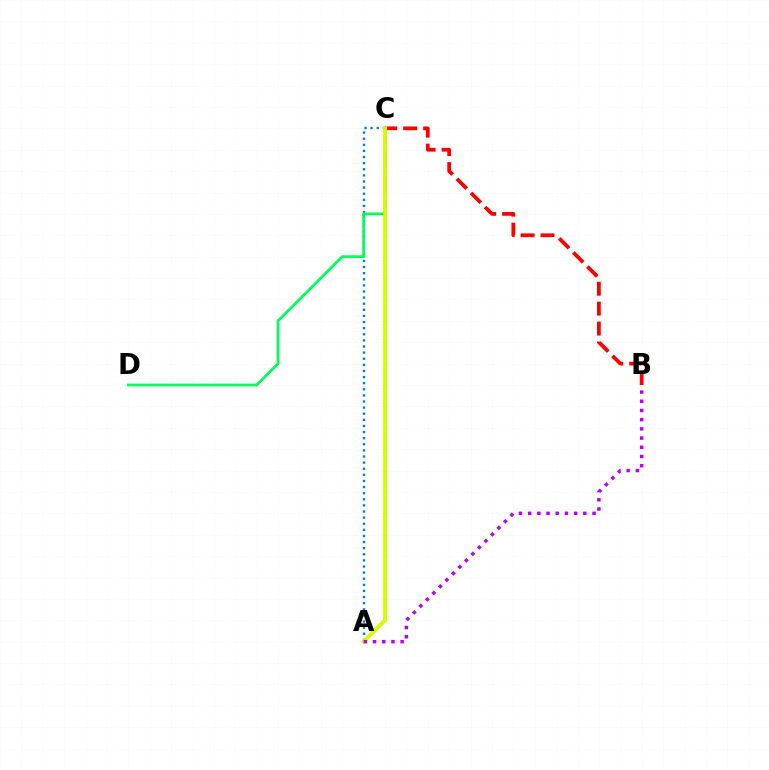{('B', 'C'): [{'color': '#ff0000', 'line_style': 'dashed', 'thickness': 2.71}], ('A', 'C'): [{'color': '#0074ff', 'line_style': 'dotted', 'thickness': 1.66}, {'color': '#d1ff00', 'line_style': 'solid', 'thickness': 2.78}], ('C', 'D'): [{'color': '#00ff5c', 'line_style': 'solid', 'thickness': 2.0}], ('A', 'B'): [{'color': '#b900ff', 'line_style': 'dotted', 'thickness': 2.5}]}